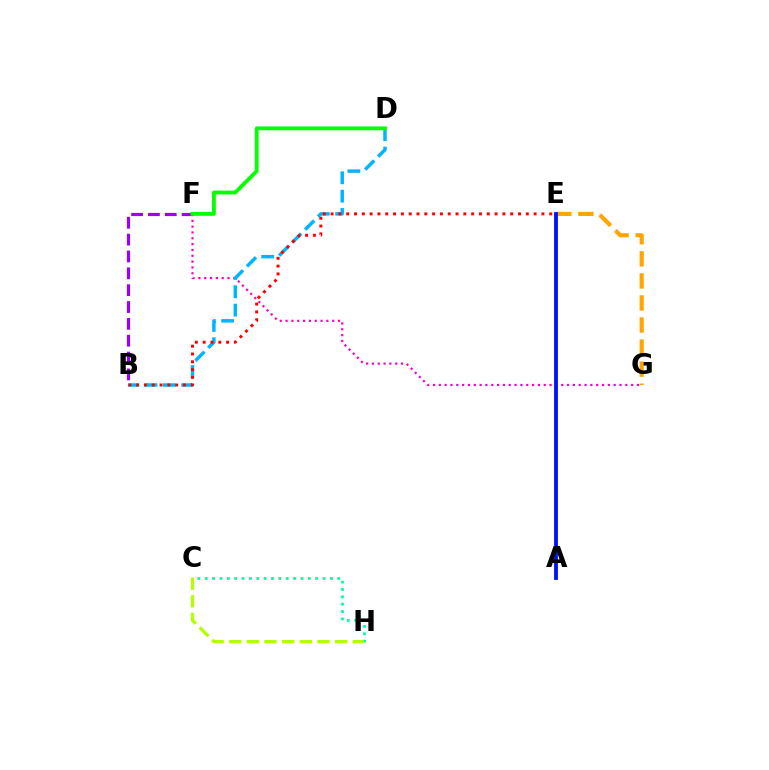{('F', 'G'): [{'color': '#ff00bd', 'line_style': 'dotted', 'thickness': 1.58}], ('B', 'D'): [{'color': '#00b5ff', 'line_style': 'dashed', 'thickness': 2.49}], ('B', 'E'): [{'color': '#ff0000', 'line_style': 'dotted', 'thickness': 2.12}], ('B', 'F'): [{'color': '#9b00ff', 'line_style': 'dashed', 'thickness': 2.29}], ('C', 'H'): [{'color': '#00ff9d', 'line_style': 'dotted', 'thickness': 2.0}, {'color': '#b3ff00', 'line_style': 'dashed', 'thickness': 2.4}], ('E', 'G'): [{'color': '#ffa500', 'line_style': 'dashed', 'thickness': 3.0}], ('D', 'F'): [{'color': '#08ff00', 'line_style': 'solid', 'thickness': 2.77}], ('A', 'E'): [{'color': '#0010ff', 'line_style': 'solid', 'thickness': 2.75}]}